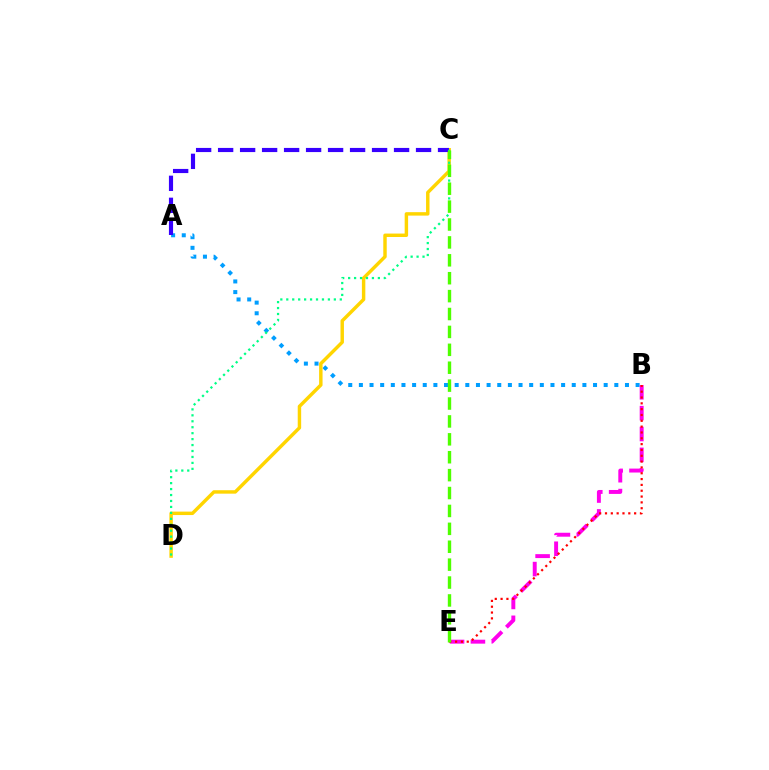{('A', 'B'): [{'color': '#009eff', 'line_style': 'dotted', 'thickness': 2.89}], ('C', 'D'): [{'color': '#ffd500', 'line_style': 'solid', 'thickness': 2.48}, {'color': '#00ff86', 'line_style': 'dotted', 'thickness': 1.62}], ('B', 'E'): [{'color': '#ff00ed', 'line_style': 'dashed', 'thickness': 2.83}, {'color': '#ff0000', 'line_style': 'dotted', 'thickness': 1.58}], ('A', 'C'): [{'color': '#3700ff', 'line_style': 'dashed', 'thickness': 2.99}], ('C', 'E'): [{'color': '#4fff00', 'line_style': 'dashed', 'thickness': 2.43}]}